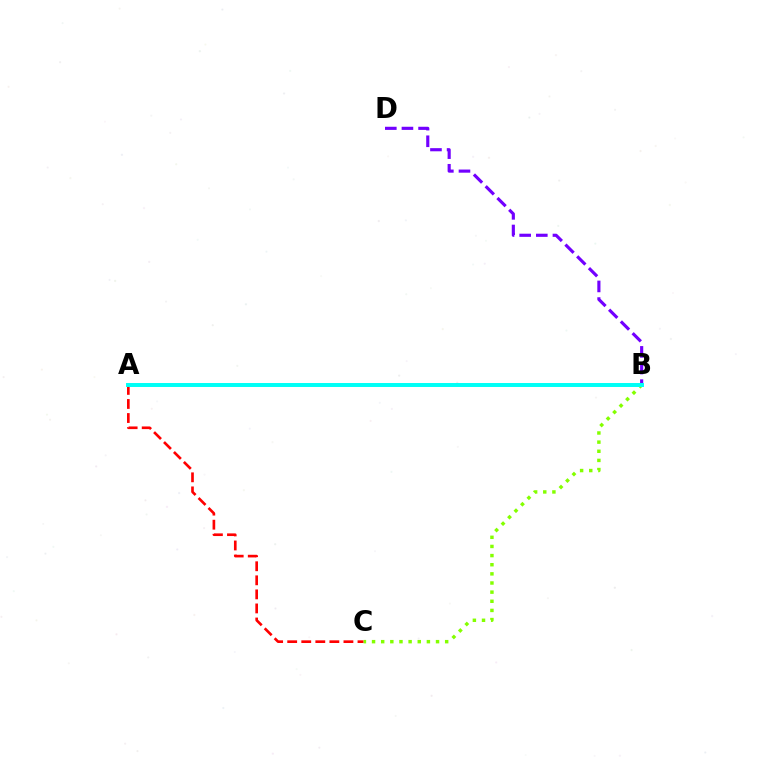{('A', 'C'): [{'color': '#ff0000', 'line_style': 'dashed', 'thickness': 1.91}], ('B', 'C'): [{'color': '#84ff00', 'line_style': 'dotted', 'thickness': 2.48}], ('B', 'D'): [{'color': '#7200ff', 'line_style': 'dashed', 'thickness': 2.26}], ('A', 'B'): [{'color': '#00fff6', 'line_style': 'solid', 'thickness': 2.85}]}